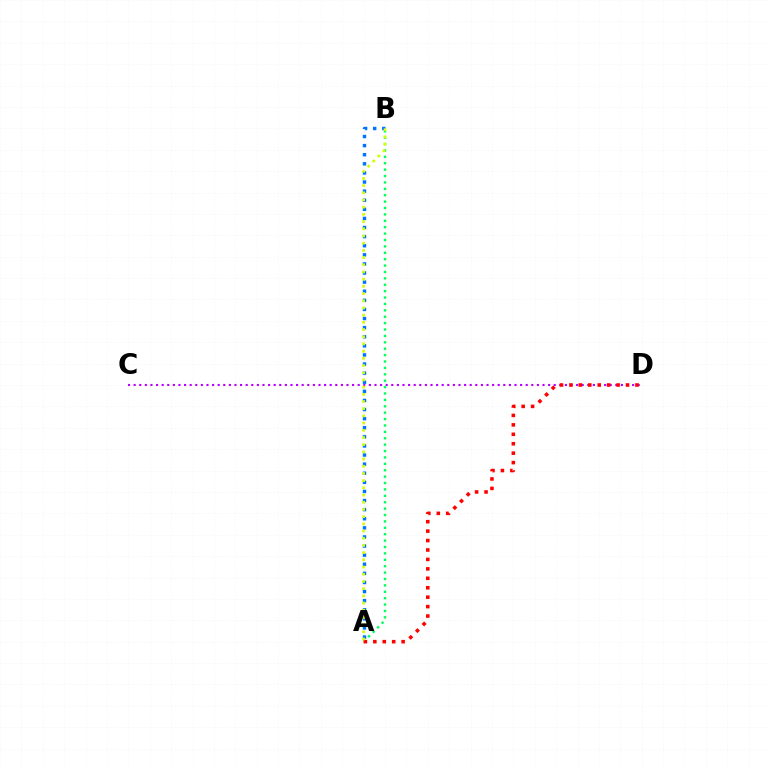{('C', 'D'): [{'color': '#b900ff', 'line_style': 'dotted', 'thickness': 1.52}], ('A', 'B'): [{'color': '#00ff5c', 'line_style': 'dotted', 'thickness': 1.74}, {'color': '#0074ff', 'line_style': 'dotted', 'thickness': 2.47}, {'color': '#d1ff00', 'line_style': 'dotted', 'thickness': 1.96}], ('A', 'D'): [{'color': '#ff0000', 'line_style': 'dotted', 'thickness': 2.56}]}